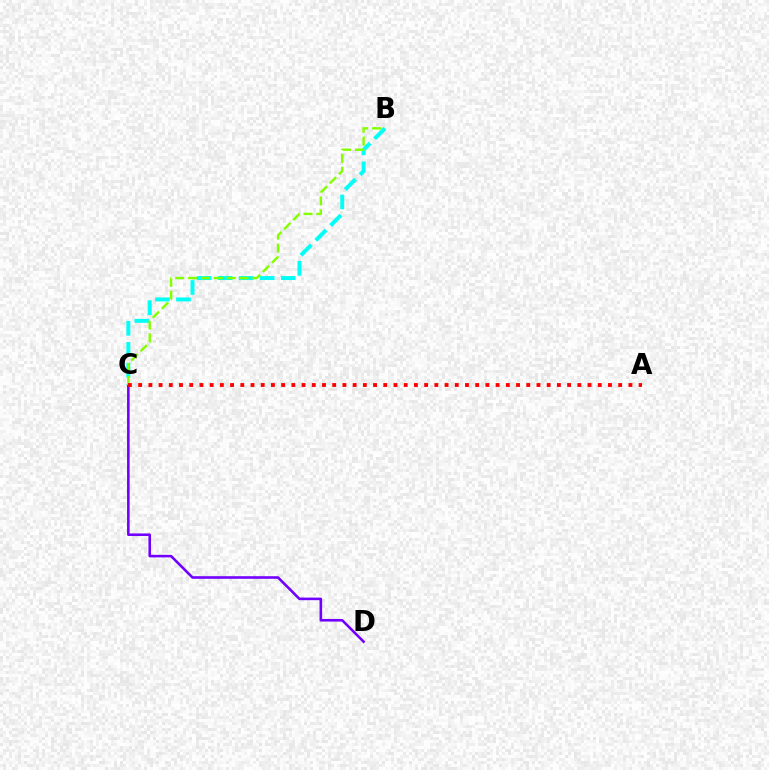{('B', 'C'): [{'color': '#00fff6', 'line_style': 'dashed', 'thickness': 2.85}, {'color': '#84ff00', 'line_style': 'dashed', 'thickness': 1.75}], ('C', 'D'): [{'color': '#7200ff', 'line_style': 'solid', 'thickness': 1.87}], ('A', 'C'): [{'color': '#ff0000', 'line_style': 'dotted', 'thickness': 2.77}]}